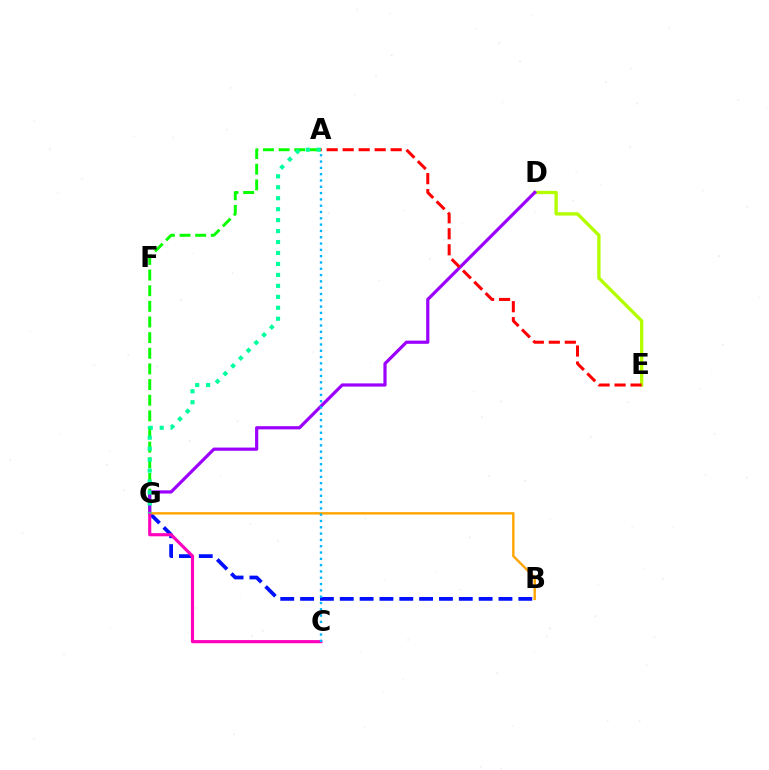{('D', 'E'): [{'color': '#b3ff00', 'line_style': 'solid', 'thickness': 2.4}], ('A', 'G'): [{'color': '#08ff00', 'line_style': 'dashed', 'thickness': 2.13}, {'color': '#00ff9d', 'line_style': 'dotted', 'thickness': 2.98}], ('B', 'G'): [{'color': '#0010ff', 'line_style': 'dashed', 'thickness': 2.7}, {'color': '#ffa500', 'line_style': 'solid', 'thickness': 1.73}], ('D', 'G'): [{'color': '#9b00ff', 'line_style': 'solid', 'thickness': 2.3}], ('A', 'E'): [{'color': '#ff0000', 'line_style': 'dashed', 'thickness': 2.17}], ('C', 'G'): [{'color': '#ff00bd', 'line_style': 'solid', 'thickness': 2.26}], ('A', 'C'): [{'color': '#00b5ff', 'line_style': 'dotted', 'thickness': 1.71}]}